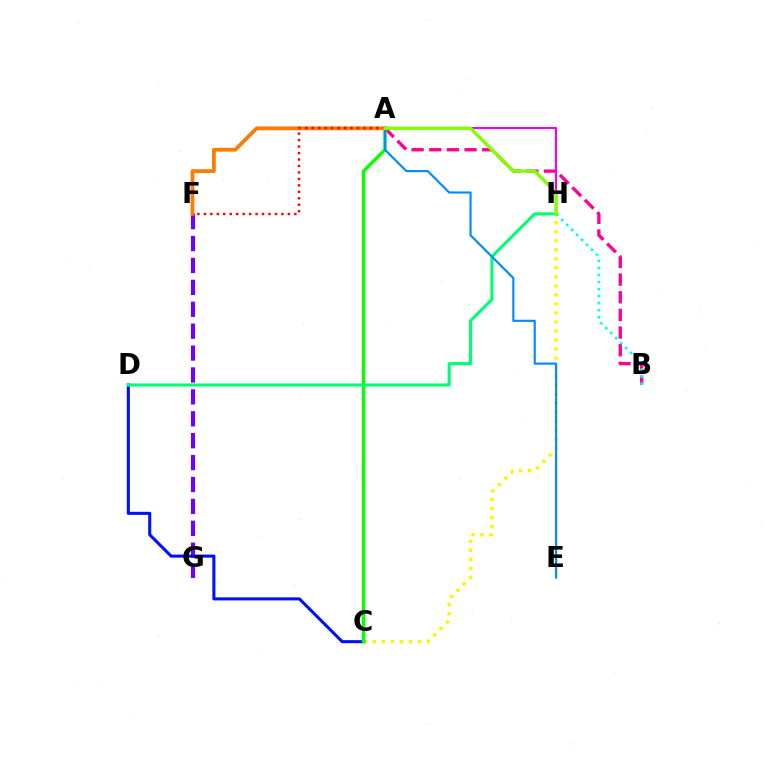{('F', 'G'): [{'color': '#7200ff', 'line_style': 'dashed', 'thickness': 2.98}], ('A', 'B'): [{'color': '#ff0094', 'line_style': 'dashed', 'thickness': 2.4}], ('A', 'F'): [{'color': '#ff7c00', 'line_style': 'solid', 'thickness': 2.75}, {'color': '#ff0000', 'line_style': 'dotted', 'thickness': 1.76}], ('C', 'H'): [{'color': '#fcf500', 'line_style': 'dotted', 'thickness': 2.45}], ('A', 'H'): [{'color': '#ee00ff', 'line_style': 'solid', 'thickness': 1.5}, {'color': '#84ff00', 'line_style': 'solid', 'thickness': 2.47}], ('C', 'D'): [{'color': '#0010ff', 'line_style': 'solid', 'thickness': 2.21}], ('B', 'H'): [{'color': '#00fff6', 'line_style': 'dotted', 'thickness': 1.91}], ('A', 'C'): [{'color': '#08ff00', 'line_style': 'solid', 'thickness': 2.43}], ('D', 'H'): [{'color': '#00ff74', 'line_style': 'solid', 'thickness': 2.23}], ('A', 'E'): [{'color': '#008cff', 'line_style': 'solid', 'thickness': 1.56}]}